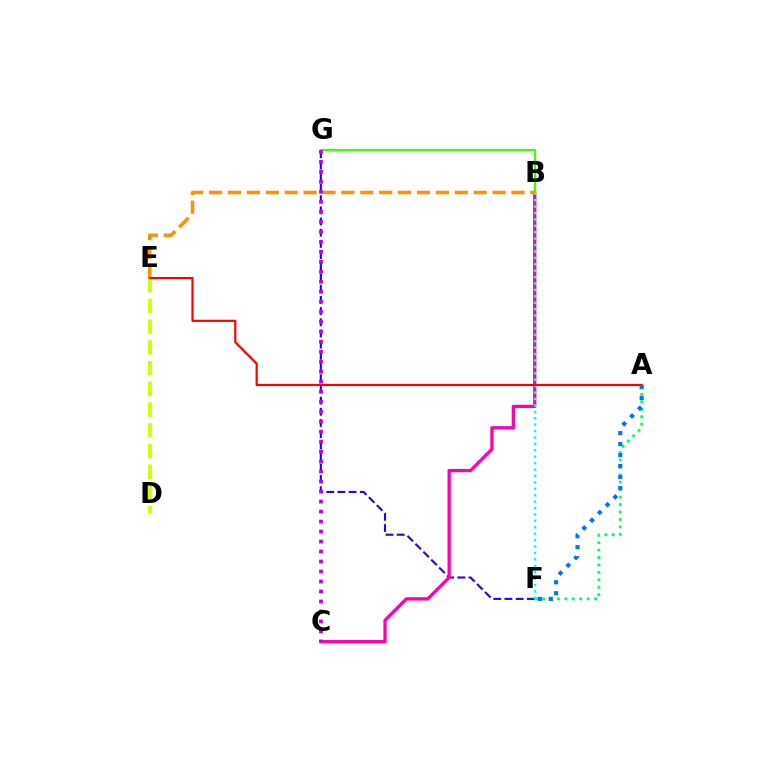{('F', 'G'): [{'color': '#2500ff', 'line_style': 'dashed', 'thickness': 1.52}], ('A', 'F'): [{'color': '#00ff5c', 'line_style': 'dotted', 'thickness': 2.02}, {'color': '#0074ff', 'line_style': 'dotted', 'thickness': 2.98}], ('D', 'E'): [{'color': '#d1ff00', 'line_style': 'dashed', 'thickness': 2.82}], ('B', 'C'): [{'color': '#ff00ac', 'line_style': 'solid', 'thickness': 2.36}], ('B', 'G'): [{'color': '#3dff00', 'line_style': 'solid', 'thickness': 1.6}], ('B', 'E'): [{'color': '#ff9400', 'line_style': 'dashed', 'thickness': 2.57}], ('B', 'F'): [{'color': '#00fff6', 'line_style': 'dotted', 'thickness': 1.74}], ('A', 'E'): [{'color': '#ff0000', 'line_style': 'solid', 'thickness': 1.57}], ('C', 'G'): [{'color': '#b900ff', 'line_style': 'dotted', 'thickness': 2.71}]}